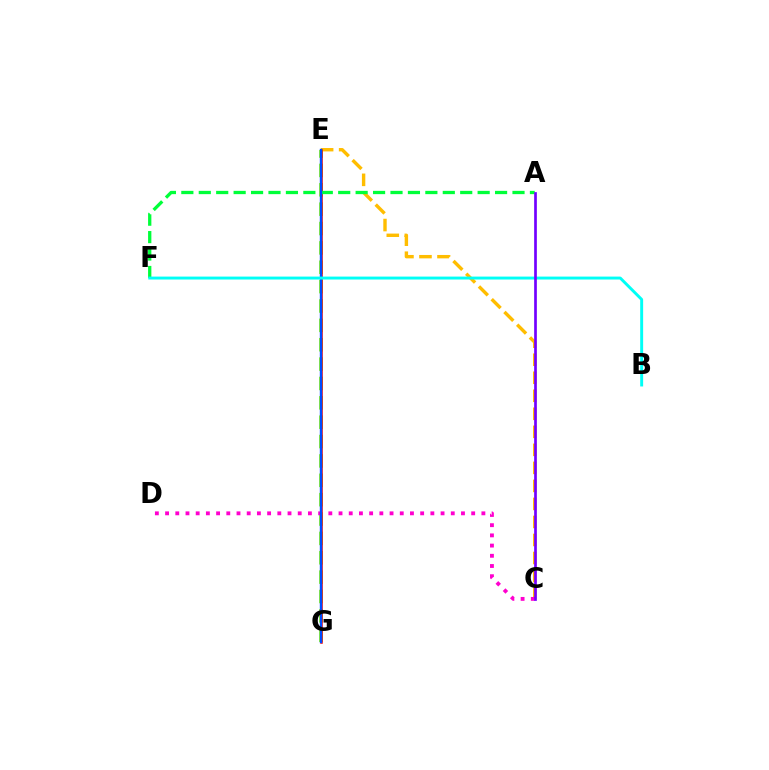{('C', 'E'): [{'color': '#ffbd00', 'line_style': 'dashed', 'thickness': 2.45}], ('E', 'G'): [{'color': '#84ff00', 'line_style': 'dashed', 'thickness': 2.63}, {'color': '#ff0000', 'line_style': 'solid', 'thickness': 1.81}, {'color': '#004bff', 'line_style': 'solid', 'thickness': 1.72}], ('C', 'D'): [{'color': '#ff00cf', 'line_style': 'dotted', 'thickness': 2.77}], ('A', 'F'): [{'color': '#00ff39', 'line_style': 'dashed', 'thickness': 2.37}], ('B', 'F'): [{'color': '#00fff6', 'line_style': 'solid', 'thickness': 2.11}], ('A', 'C'): [{'color': '#7200ff', 'line_style': 'solid', 'thickness': 1.94}]}